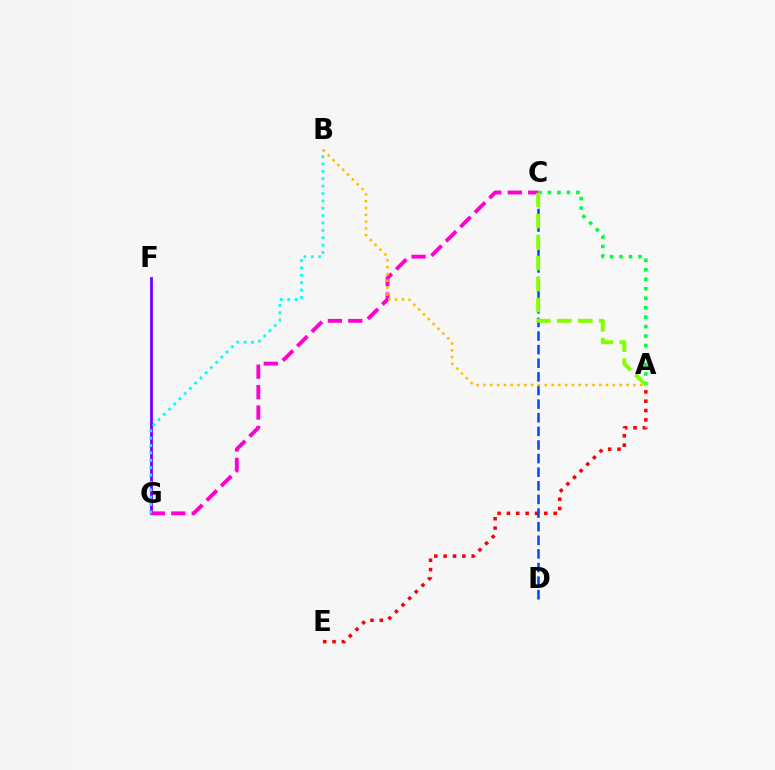{('A', 'E'): [{'color': '#ff0000', 'line_style': 'dotted', 'thickness': 2.54}], ('F', 'G'): [{'color': '#7200ff', 'line_style': 'solid', 'thickness': 2.0}], ('C', 'D'): [{'color': '#004bff', 'line_style': 'dashed', 'thickness': 1.85}], ('A', 'C'): [{'color': '#00ff39', 'line_style': 'dotted', 'thickness': 2.57}, {'color': '#84ff00', 'line_style': 'dashed', 'thickness': 2.85}], ('C', 'G'): [{'color': '#ff00cf', 'line_style': 'dashed', 'thickness': 2.78}], ('B', 'G'): [{'color': '#00fff6', 'line_style': 'dotted', 'thickness': 2.0}], ('A', 'B'): [{'color': '#ffbd00', 'line_style': 'dotted', 'thickness': 1.85}]}